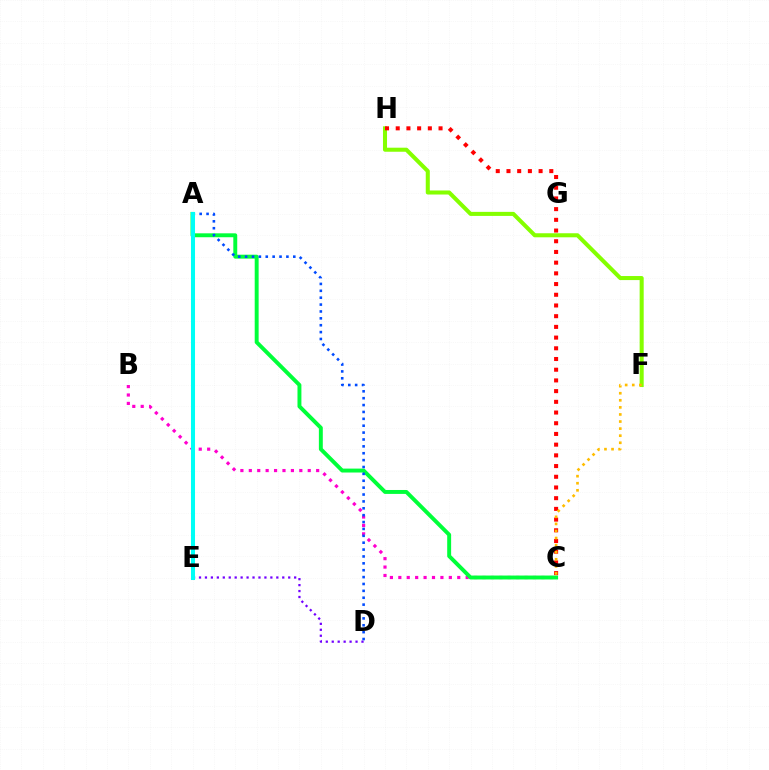{('B', 'C'): [{'color': '#ff00cf', 'line_style': 'dotted', 'thickness': 2.29}], ('A', 'C'): [{'color': '#00ff39', 'line_style': 'solid', 'thickness': 2.83}], ('F', 'H'): [{'color': '#84ff00', 'line_style': 'solid', 'thickness': 2.91}], ('C', 'H'): [{'color': '#ff0000', 'line_style': 'dotted', 'thickness': 2.91}], ('D', 'E'): [{'color': '#7200ff', 'line_style': 'dotted', 'thickness': 1.62}], ('A', 'D'): [{'color': '#004bff', 'line_style': 'dotted', 'thickness': 1.87}], ('C', 'F'): [{'color': '#ffbd00', 'line_style': 'dotted', 'thickness': 1.92}], ('A', 'E'): [{'color': '#00fff6', 'line_style': 'solid', 'thickness': 2.9}]}